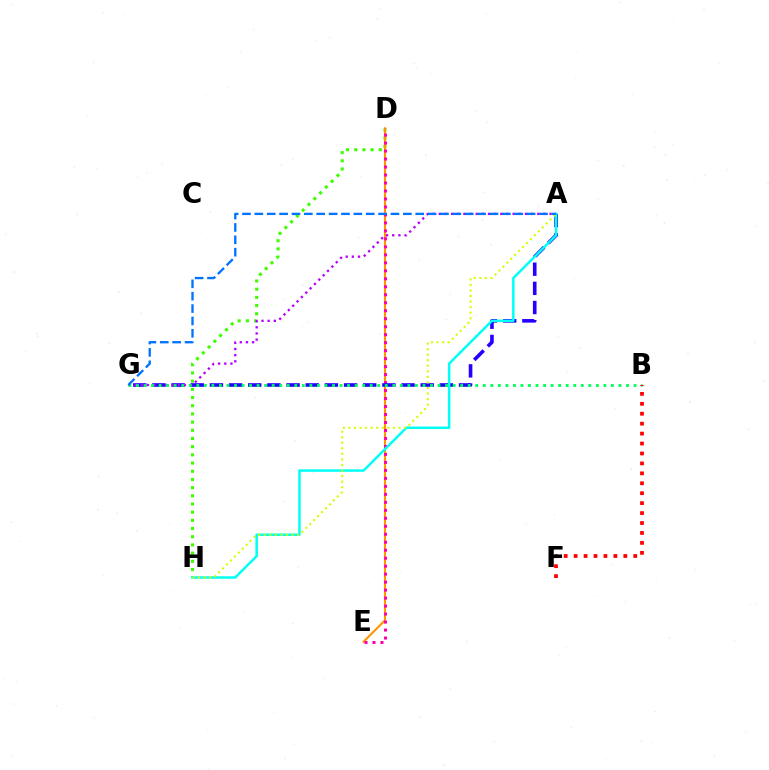{('D', 'H'): [{'color': '#3dff00', 'line_style': 'dotted', 'thickness': 2.23}], ('D', 'E'): [{'color': '#ff9400', 'line_style': 'solid', 'thickness': 1.51}, {'color': '#ff00ac', 'line_style': 'dotted', 'thickness': 2.17}], ('A', 'G'): [{'color': '#2500ff', 'line_style': 'dashed', 'thickness': 2.6}, {'color': '#b900ff', 'line_style': 'dotted', 'thickness': 1.67}, {'color': '#0074ff', 'line_style': 'dashed', 'thickness': 1.68}], ('A', 'H'): [{'color': '#00fff6', 'line_style': 'solid', 'thickness': 1.79}, {'color': '#d1ff00', 'line_style': 'dotted', 'thickness': 1.51}], ('B', 'G'): [{'color': '#00ff5c', 'line_style': 'dotted', 'thickness': 2.05}], ('B', 'F'): [{'color': '#ff0000', 'line_style': 'dotted', 'thickness': 2.7}]}